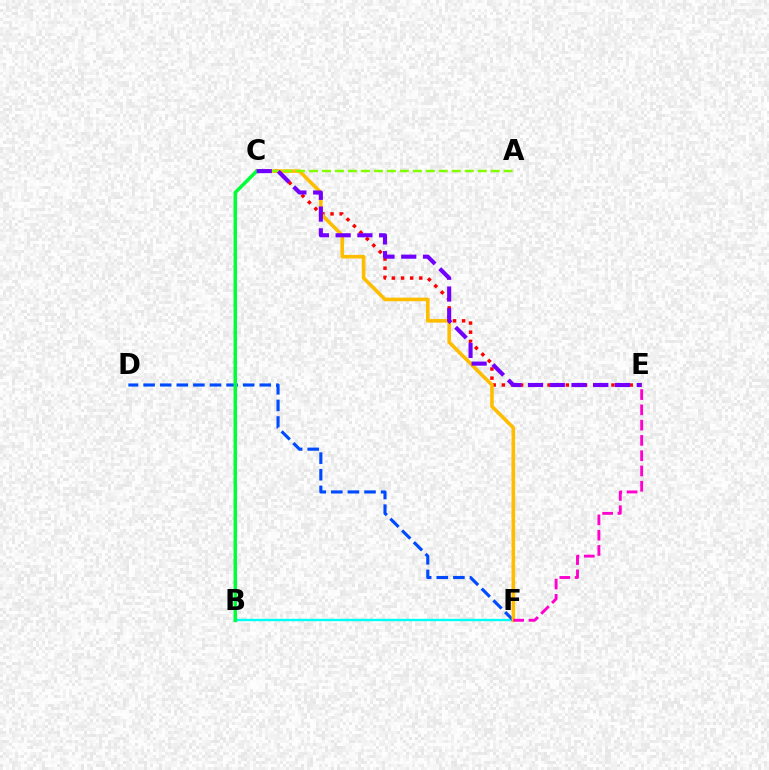{('C', 'E'): [{'color': '#ff0000', 'line_style': 'dotted', 'thickness': 2.48}, {'color': '#7200ff', 'line_style': 'dashed', 'thickness': 2.95}], ('B', 'F'): [{'color': '#00fff6', 'line_style': 'solid', 'thickness': 1.72}], ('D', 'F'): [{'color': '#004bff', 'line_style': 'dashed', 'thickness': 2.25}], ('C', 'F'): [{'color': '#ffbd00', 'line_style': 'solid', 'thickness': 2.59}], ('A', 'C'): [{'color': '#84ff00', 'line_style': 'dashed', 'thickness': 1.76}], ('B', 'C'): [{'color': '#00ff39', 'line_style': 'solid', 'thickness': 2.52}], ('E', 'F'): [{'color': '#ff00cf', 'line_style': 'dashed', 'thickness': 2.08}]}